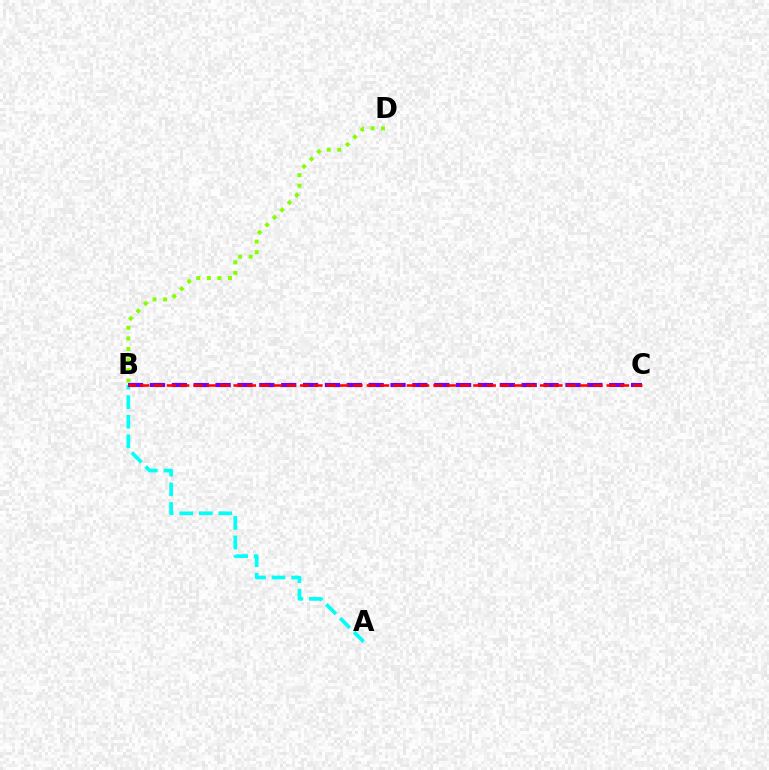{('A', 'B'): [{'color': '#00fff6', 'line_style': 'dashed', 'thickness': 2.66}], ('B', 'C'): [{'color': '#7200ff', 'line_style': 'dashed', 'thickness': 2.97}, {'color': '#ff0000', 'line_style': 'dashed', 'thickness': 1.81}], ('B', 'D'): [{'color': '#84ff00', 'line_style': 'dotted', 'thickness': 2.86}]}